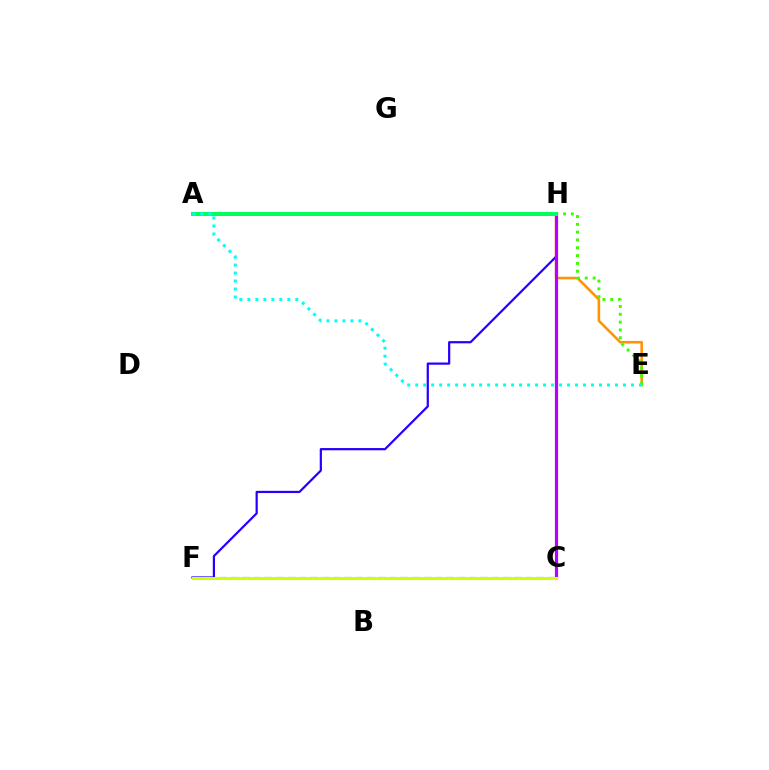{('E', 'H'): [{'color': '#ff9400', 'line_style': 'solid', 'thickness': 1.85}, {'color': '#3dff00', 'line_style': 'dotted', 'thickness': 2.12}], ('C', 'F'): [{'color': '#0074ff', 'line_style': 'dashed', 'thickness': 1.54}, {'color': '#ff00ac', 'line_style': 'dotted', 'thickness': 2.16}, {'color': '#d1ff00', 'line_style': 'solid', 'thickness': 2.19}], ('F', 'H'): [{'color': '#2500ff', 'line_style': 'solid', 'thickness': 1.59}], ('C', 'H'): [{'color': '#b900ff', 'line_style': 'solid', 'thickness': 2.3}], ('A', 'H'): [{'color': '#ff0000', 'line_style': 'dashed', 'thickness': 1.69}, {'color': '#00ff5c', 'line_style': 'solid', 'thickness': 2.84}], ('A', 'E'): [{'color': '#00fff6', 'line_style': 'dotted', 'thickness': 2.17}]}